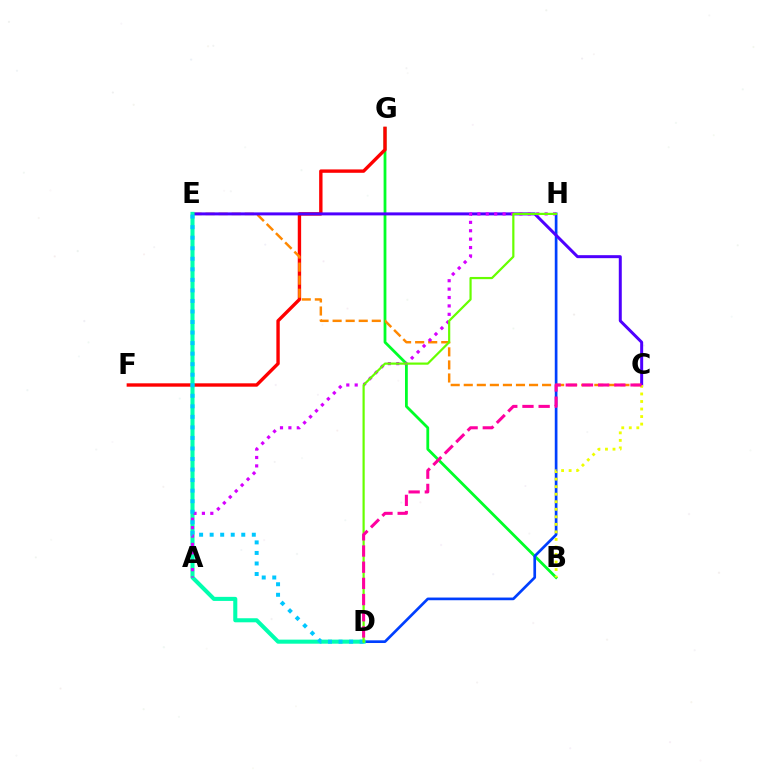{('B', 'G'): [{'color': '#00ff27', 'line_style': 'solid', 'thickness': 2.01}], ('D', 'H'): [{'color': '#003fff', 'line_style': 'solid', 'thickness': 1.93}, {'color': '#66ff00', 'line_style': 'solid', 'thickness': 1.58}], ('F', 'G'): [{'color': '#ff0000', 'line_style': 'solid', 'thickness': 2.43}], ('C', 'E'): [{'color': '#ff8800', 'line_style': 'dashed', 'thickness': 1.77}, {'color': '#4f00ff', 'line_style': 'solid', 'thickness': 2.15}], ('B', 'C'): [{'color': '#eeff00', 'line_style': 'dotted', 'thickness': 2.05}], ('D', 'E'): [{'color': '#00ffaf', 'line_style': 'solid', 'thickness': 2.92}, {'color': '#00c7ff', 'line_style': 'dotted', 'thickness': 2.86}], ('A', 'H'): [{'color': '#d600ff', 'line_style': 'dotted', 'thickness': 2.28}], ('C', 'D'): [{'color': '#ff00a0', 'line_style': 'dashed', 'thickness': 2.2}]}